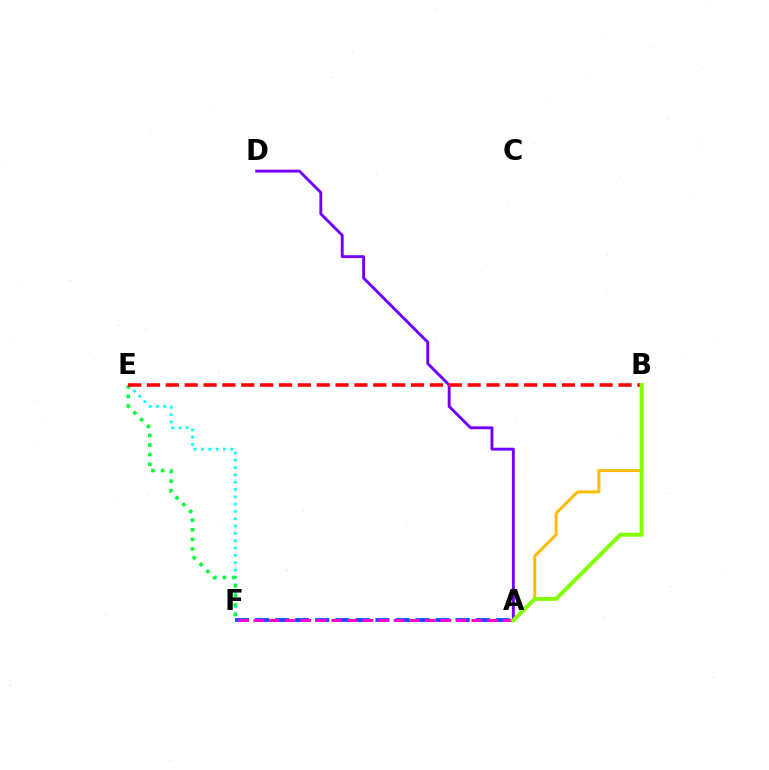{('A', 'F'): [{'color': '#004bff', 'line_style': 'dashed', 'thickness': 2.73}, {'color': '#ff00cf', 'line_style': 'dashed', 'thickness': 2.12}], ('E', 'F'): [{'color': '#00fff6', 'line_style': 'dotted', 'thickness': 1.99}, {'color': '#00ff39', 'line_style': 'dotted', 'thickness': 2.6}], ('A', 'B'): [{'color': '#ffbd00', 'line_style': 'solid', 'thickness': 2.17}, {'color': '#84ff00', 'line_style': 'solid', 'thickness': 2.86}], ('A', 'D'): [{'color': '#7200ff', 'line_style': 'solid', 'thickness': 2.09}], ('B', 'E'): [{'color': '#ff0000', 'line_style': 'dashed', 'thickness': 2.56}]}